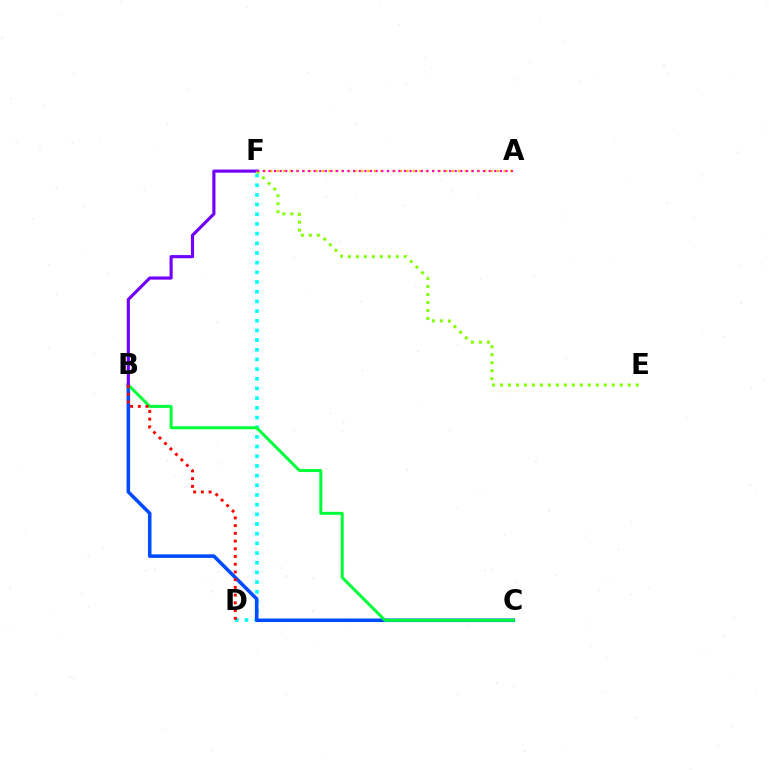{('D', 'F'): [{'color': '#00fff6', 'line_style': 'dotted', 'thickness': 2.63}], ('B', 'C'): [{'color': '#004bff', 'line_style': 'solid', 'thickness': 2.56}, {'color': '#00ff39', 'line_style': 'solid', 'thickness': 2.15}], ('A', 'F'): [{'color': '#ffbd00', 'line_style': 'dotted', 'thickness': 1.76}, {'color': '#ff00cf', 'line_style': 'dotted', 'thickness': 1.53}], ('B', 'F'): [{'color': '#7200ff', 'line_style': 'solid', 'thickness': 2.26}], ('B', 'D'): [{'color': '#ff0000', 'line_style': 'dotted', 'thickness': 2.1}], ('E', 'F'): [{'color': '#84ff00', 'line_style': 'dotted', 'thickness': 2.17}]}